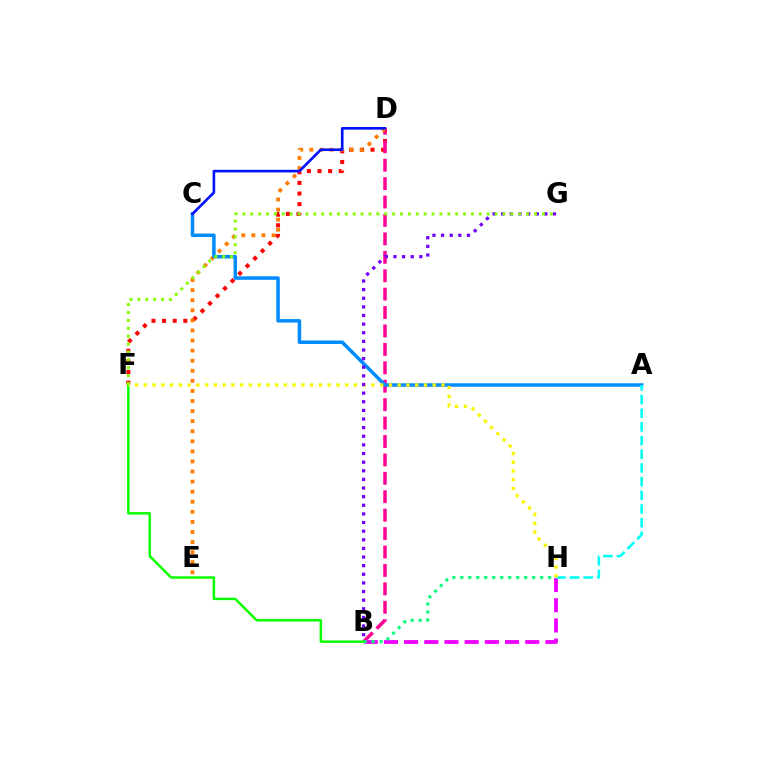{('D', 'F'): [{'color': '#ff0000', 'line_style': 'dotted', 'thickness': 2.89}], ('B', 'H'): [{'color': '#ee00ff', 'line_style': 'dashed', 'thickness': 2.74}, {'color': '#00ff74', 'line_style': 'dotted', 'thickness': 2.17}], ('B', 'D'): [{'color': '#ff0094', 'line_style': 'dashed', 'thickness': 2.5}], ('D', 'E'): [{'color': '#ff7c00', 'line_style': 'dotted', 'thickness': 2.74}], ('A', 'C'): [{'color': '#008cff', 'line_style': 'solid', 'thickness': 2.52}], ('A', 'H'): [{'color': '#00fff6', 'line_style': 'dashed', 'thickness': 1.86}], ('B', 'F'): [{'color': '#08ff00', 'line_style': 'solid', 'thickness': 1.78}], ('F', 'H'): [{'color': '#fcf500', 'line_style': 'dotted', 'thickness': 2.38}], ('C', 'D'): [{'color': '#0010ff', 'line_style': 'solid', 'thickness': 1.89}], ('B', 'G'): [{'color': '#7200ff', 'line_style': 'dotted', 'thickness': 2.34}], ('F', 'G'): [{'color': '#84ff00', 'line_style': 'dotted', 'thickness': 2.14}]}